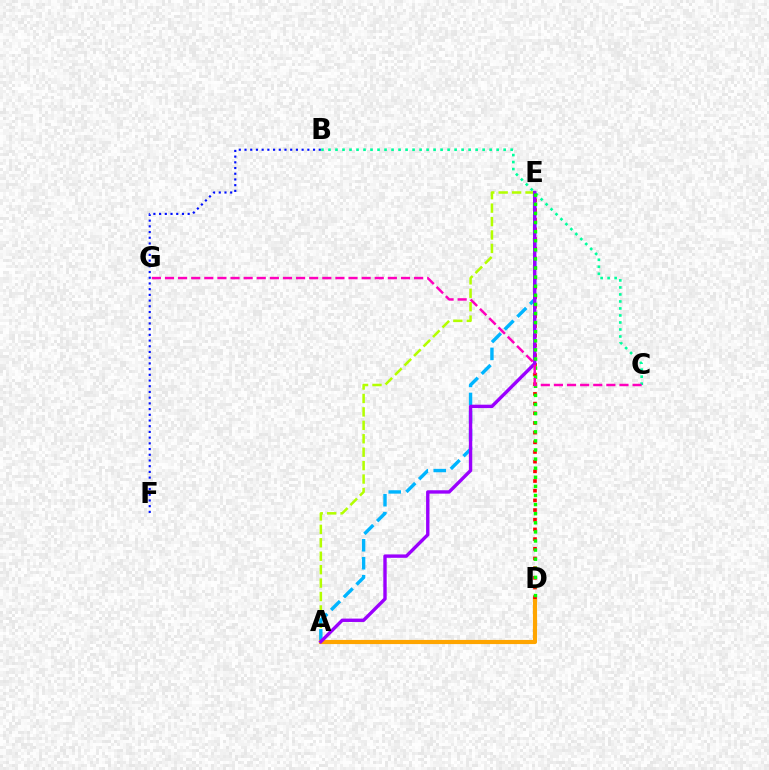{('A', 'E'): [{'color': '#b3ff00', 'line_style': 'dashed', 'thickness': 1.82}, {'color': '#00b5ff', 'line_style': 'dashed', 'thickness': 2.44}, {'color': '#9b00ff', 'line_style': 'solid', 'thickness': 2.44}], ('A', 'D'): [{'color': '#ffa500', 'line_style': 'solid', 'thickness': 2.99}], ('D', 'E'): [{'color': '#ff0000', 'line_style': 'dotted', 'thickness': 2.63}, {'color': '#08ff00', 'line_style': 'dotted', 'thickness': 2.47}], ('B', 'C'): [{'color': '#00ff9d', 'line_style': 'dotted', 'thickness': 1.9}], ('B', 'F'): [{'color': '#0010ff', 'line_style': 'dotted', 'thickness': 1.55}], ('C', 'G'): [{'color': '#ff00bd', 'line_style': 'dashed', 'thickness': 1.78}]}